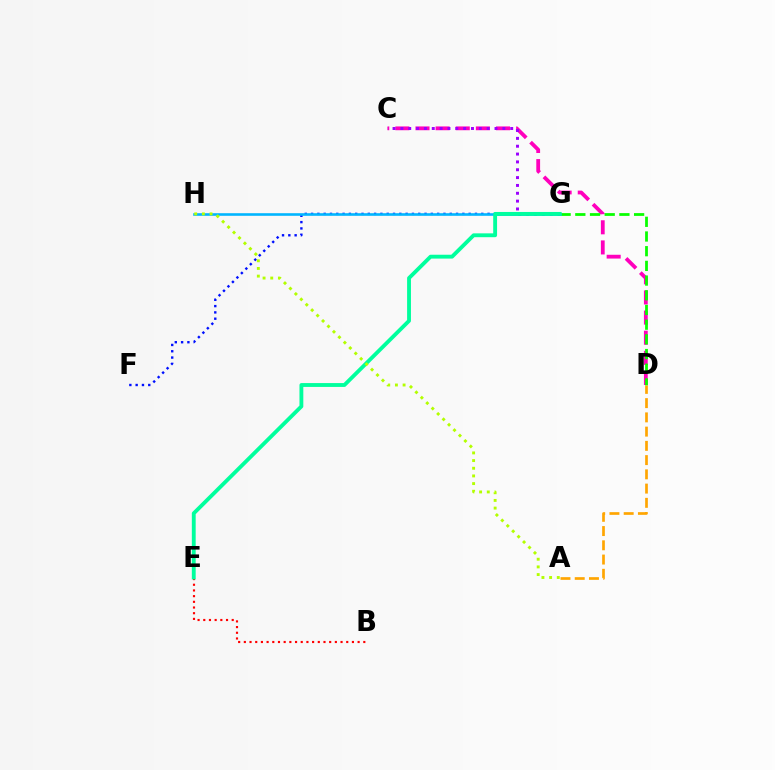{('C', 'D'): [{'color': '#ff00bd', 'line_style': 'dashed', 'thickness': 2.73}], ('B', 'E'): [{'color': '#ff0000', 'line_style': 'dotted', 'thickness': 1.55}], ('C', 'G'): [{'color': '#9b00ff', 'line_style': 'dotted', 'thickness': 2.13}], ('D', 'G'): [{'color': '#08ff00', 'line_style': 'dashed', 'thickness': 2.0}], ('F', 'G'): [{'color': '#0010ff', 'line_style': 'dotted', 'thickness': 1.71}], ('G', 'H'): [{'color': '#00b5ff', 'line_style': 'solid', 'thickness': 1.87}], ('A', 'D'): [{'color': '#ffa500', 'line_style': 'dashed', 'thickness': 1.94}], ('E', 'G'): [{'color': '#00ff9d', 'line_style': 'solid', 'thickness': 2.77}], ('A', 'H'): [{'color': '#b3ff00', 'line_style': 'dotted', 'thickness': 2.08}]}